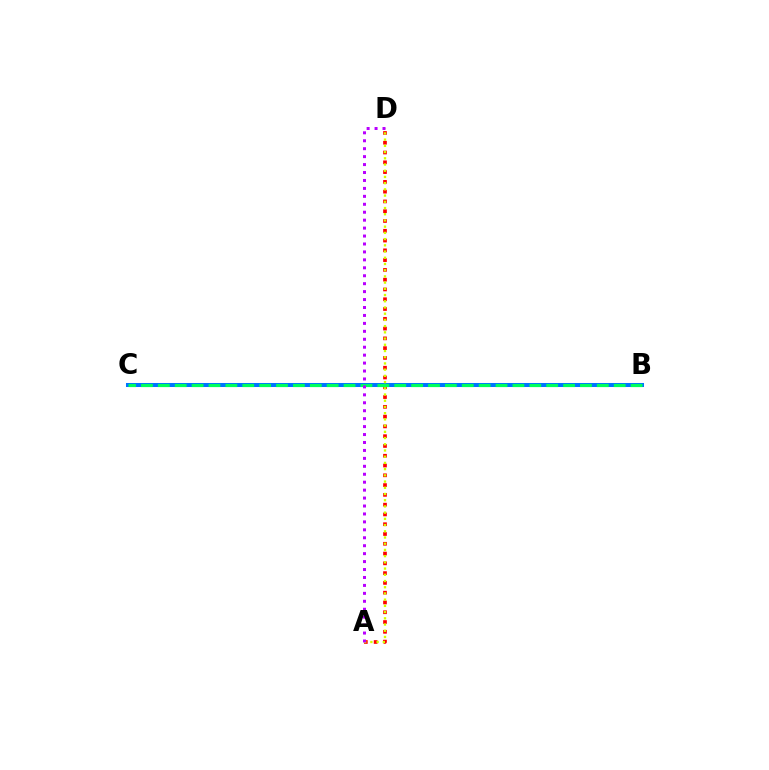{('B', 'C'): [{'color': '#0074ff', 'line_style': 'solid', 'thickness': 2.89}, {'color': '#00ff5c', 'line_style': 'dashed', 'thickness': 2.29}], ('A', 'D'): [{'color': '#ff0000', 'line_style': 'dotted', 'thickness': 2.66}, {'color': '#d1ff00', 'line_style': 'dotted', 'thickness': 1.69}, {'color': '#b900ff', 'line_style': 'dotted', 'thickness': 2.16}]}